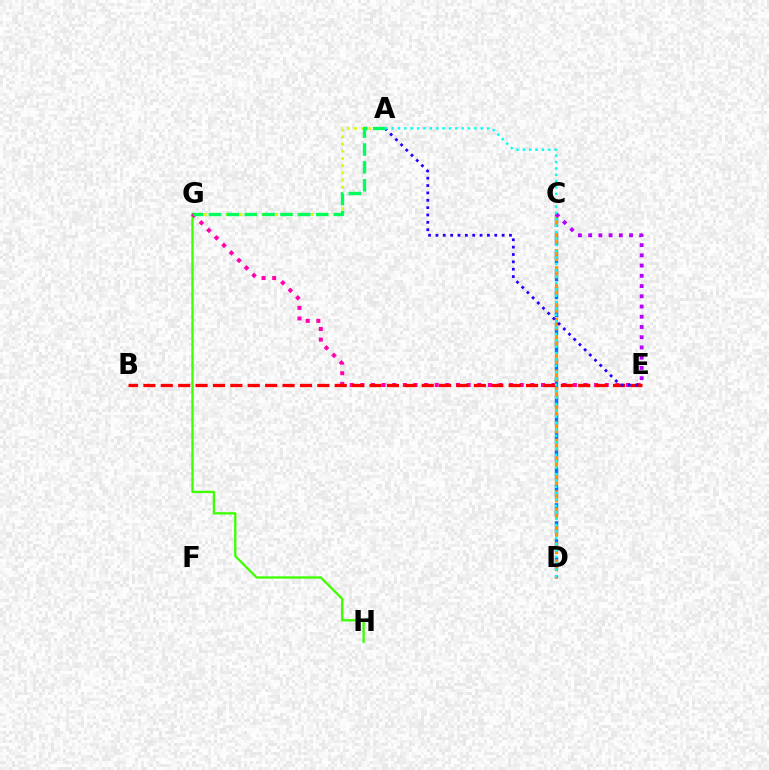{('G', 'H'): [{'color': '#3dff00', 'line_style': 'solid', 'thickness': 1.66}], ('C', 'D'): [{'color': '#0074ff', 'line_style': 'dashed', 'thickness': 2.45}, {'color': '#ff9400', 'line_style': 'dashed', 'thickness': 2.34}], ('A', 'G'): [{'color': '#d1ff00', 'line_style': 'dotted', 'thickness': 1.94}, {'color': '#00ff5c', 'line_style': 'dashed', 'thickness': 2.43}], ('E', 'G'): [{'color': '#ff00ac', 'line_style': 'dotted', 'thickness': 2.89}], ('B', 'E'): [{'color': '#ff0000', 'line_style': 'dashed', 'thickness': 2.36}], ('C', 'E'): [{'color': '#b900ff', 'line_style': 'dotted', 'thickness': 2.78}], ('A', 'E'): [{'color': '#2500ff', 'line_style': 'dotted', 'thickness': 2.0}], ('A', 'D'): [{'color': '#00fff6', 'line_style': 'dotted', 'thickness': 1.73}]}